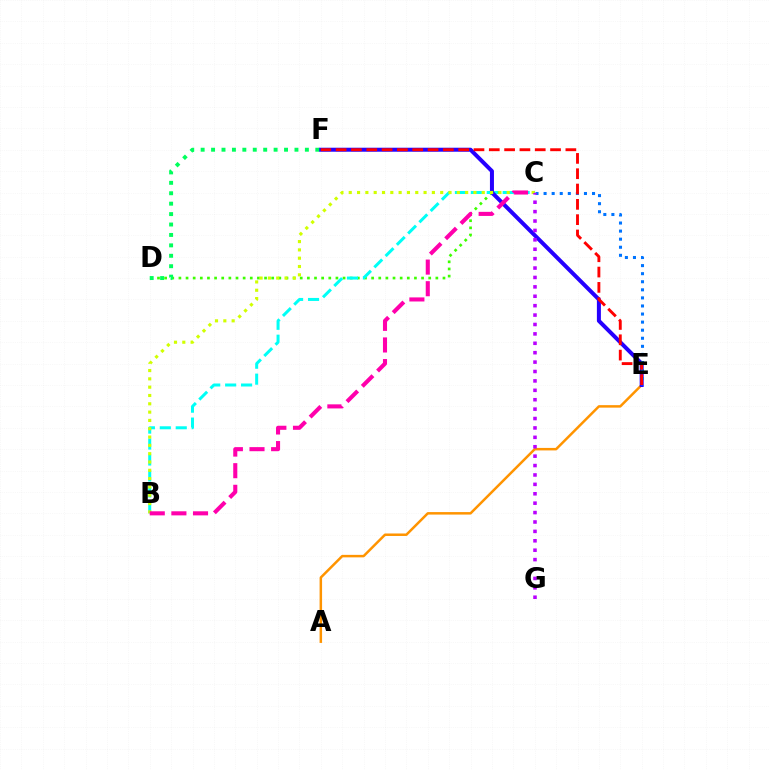{('A', 'E'): [{'color': '#ff9400', 'line_style': 'solid', 'thickness': 1.79}], ('C', 'D'): [{'color': '#3dff00', 'line_style': 'dotted', 'thickness': 1.94}], ('B', 'C'): [{'color': '#00fff6', 'line_style': 'dashed', 'thickness': 2.16}, {'color': '#d1ff00', 'line_style': 'dotted', 'thickness': 2.26}, {'color': '#ff00ac', 'line_style': 'dashed', 'thickness': 2.94}], ('E', 'F'): [{'color': '#2500ff', 'line_style': 'solid', 'thickness': 2.88}, {'color': '#ff0000', 'line_style': 'dashed', 'thickness': 2.08}], ('C', 'E'): [{'color': '#0074ff', 'line_style': 'dotted', 'thickness': 2.19}], ('D', 'F'): [{'color': '#00ff5c', 'line_style': 'dotted', 'thickness': 2.83}], ('C', 'G'): [{'color': '#b900ff', 'line_style': 'dotted', 'thickness': 2.56}]}